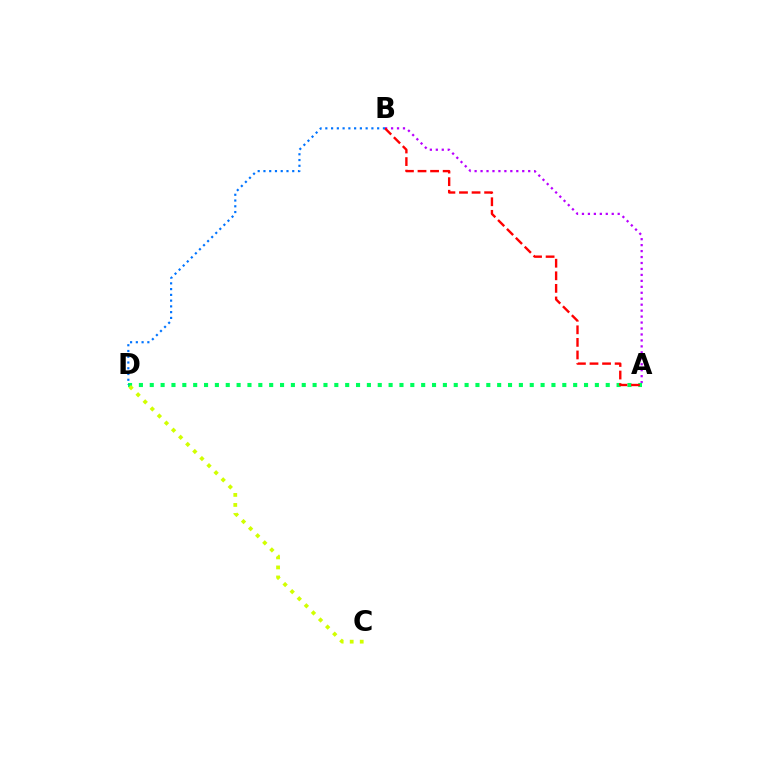{('A', 'B'): [{'color': '#b900ff', 'line_style': 'dotted', 'thickness': 1.62}, {'color': '#ff0000', 'line_style': 'dashed', 'thickness': 1.71}], ('A', 'D'): [{'color': '#00ff5c', 'line_style': 'dotted', 'thickness': 2.95}], ('B', 'D'): [{'color': '#0074ff', 'line_style': 'dotted', 'thickness': 1.56}], ('C', 'D'): [{'color': '#d1ff00', 'line_style': 'dotted', 'thickness': 2.72}]}